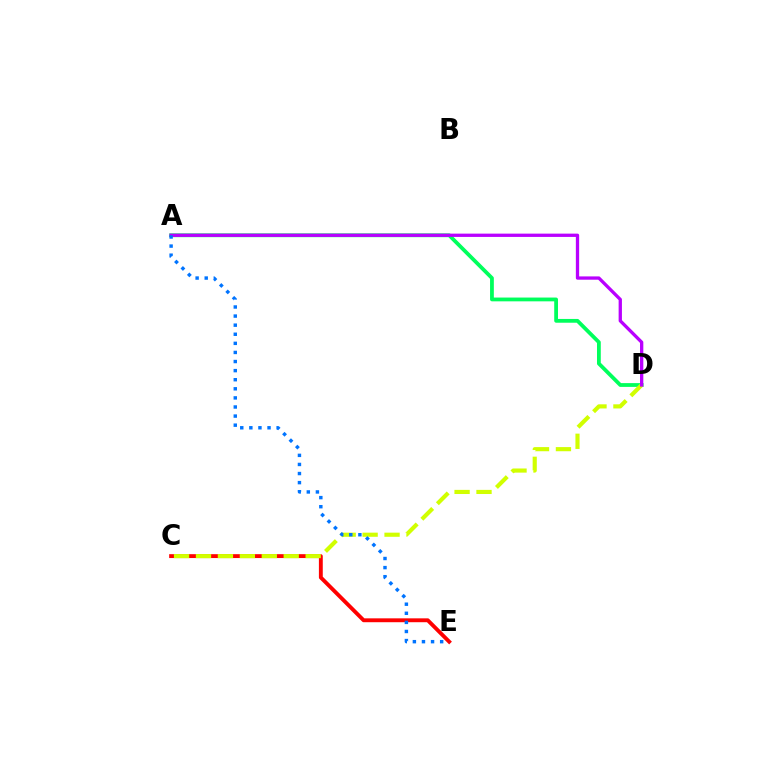{('C', 'E'): [{'color': '#ff0000', 'line_style': 'solid', 'thickness': 2.79}], ('A', 'D'): [{'color': '#00ff5c', 'line_style': 'solid', 'thickness': 2.73}, {'color': '#b900ff', 'line_style': 'solid', 'thickness': 2.37}], ('C', 'D'): [{'color': '#d1ff00', 'line_style': 'dashed', 'thickness': 2.98}], ('A', 'E'): [{'color': '#0074ff', 'line_style': 'dotted', 'thickness': 2.47}]}